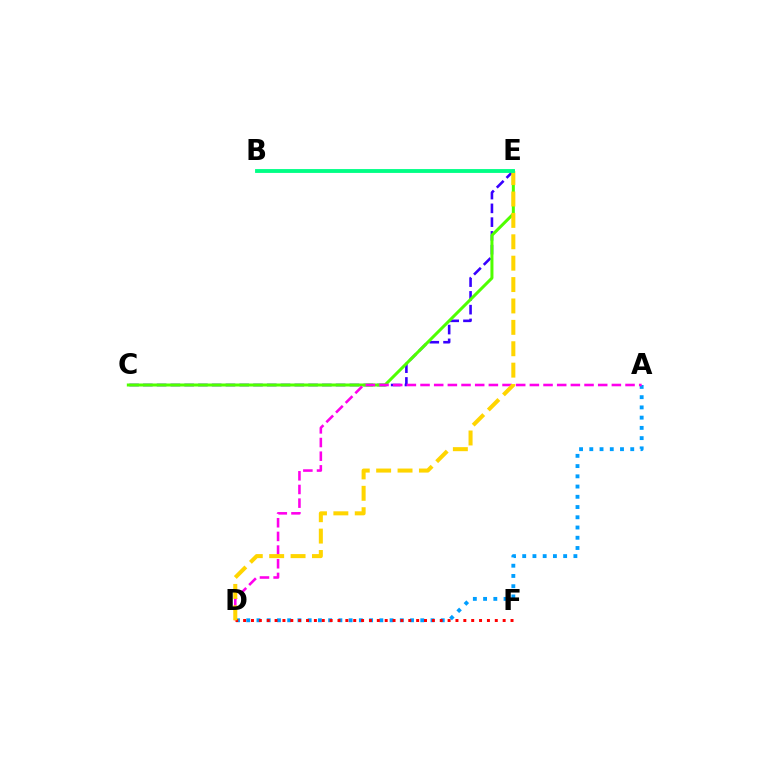{('C', 'E'): [{'color': '#3700ff', 'line_style': 'dashed', 'thickness': 1.87}, {'color': '#4fff00', 'line_style': 'solid', 'thickness': 2.17}], ('A', 'D'): [{'color': '#009eff', 'line_style': 'dotted', 'thickness': 2.78}, {'color': '#ff00ed', 'line_style': 'dashed', 'thickness': 1.86}], ('D', 'F'): [{'color': '#ff0000', 'line_style': 'dotted', 'thickness': 2.14}], ('D', 'E'): [{'color': '#ffd500', 'line_style': 'dashed', 'thickness': 2.91}], ('B', 'E'): [{'color': '#00ff86', 'line_style': 'solid', 'thickness': 2.77}]}